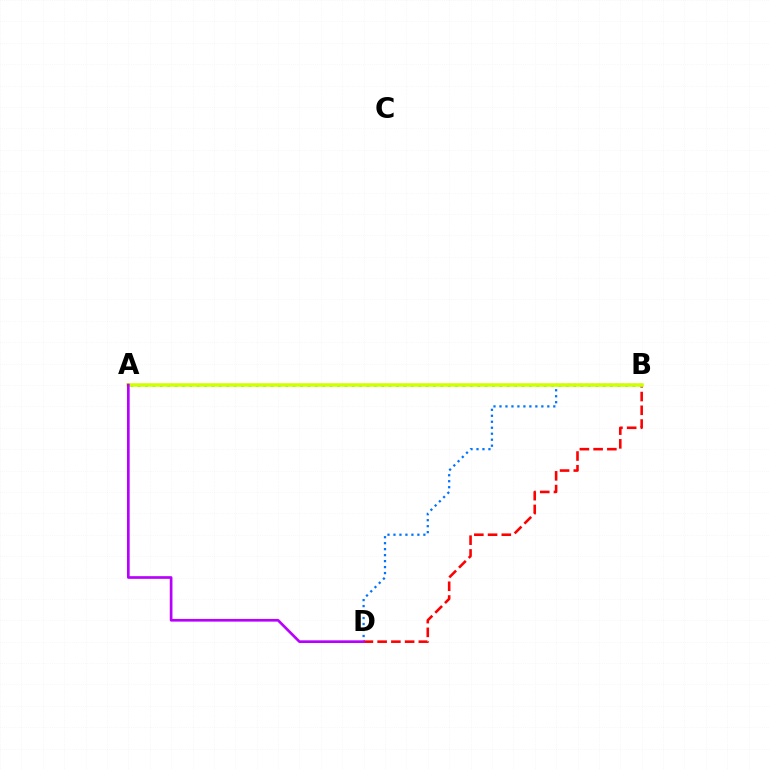{('B', 'D'): [{'color': '#ff0000', 'line_style': 'dashed', 'thickness': 1.87}, {'color': '#0074ff', 'line_style': 'dotted', 'thickness': 1.62}], ('A', 'B'): [{'color': '#00ff5c', 'line_style': 'dotted', 'thickness': 2.01}, {'color': '#d1ff00', 'line_style': 'solid', 'thickness': 2.53}], ('A', 'D'): [{'color': '#b900ff', 'line_style': 'solid', 'thickness': 1.93}]}